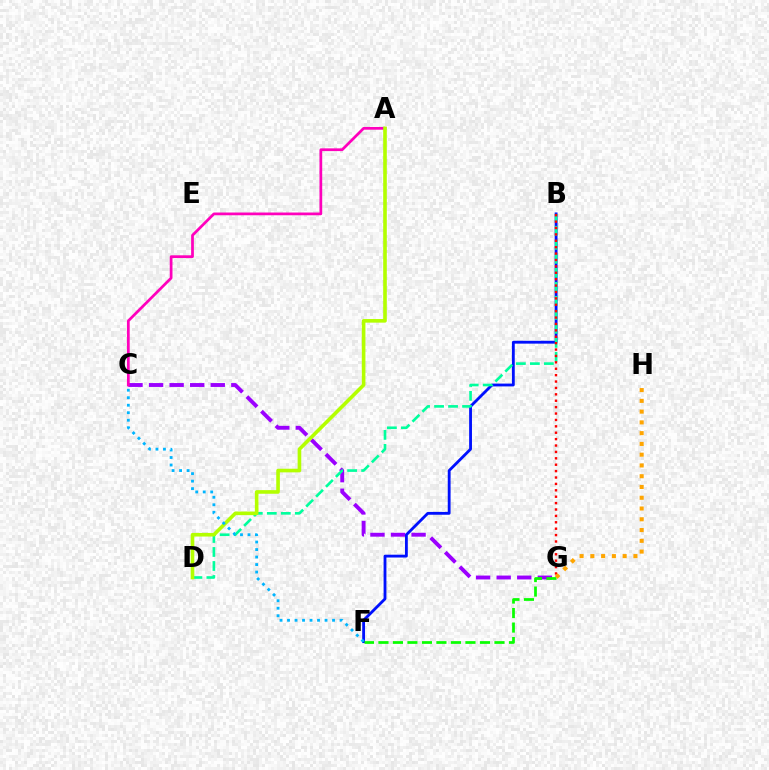{('C', 'G'): [{'color': '#9b00ff', 'line_style': 'dashed', 'thickness': 2.79}], ('B', 'F'): [{'color': '#0010ff', 'line_style': 'solid', 'thickness': 2.03}], ('B', 'D'): [{'color': '#00ff9d', 'line_style': 'dashed', 'thickness': 1.9}], ('A', 'C'): [{'color': '#ff00bd', 'line_style': 'solid', 'thickness': 1.97}], ('B', 'G'): [{'color': '#ff0000', 'line_style': 'dotted', 'thickness': 1.74}], ('A', 'D'): [{'color': '#b3ff00', 'line_style': 'solid', 'thickness': 2.6}], ('F', 'G'): [{'color': '#08ff00', 'line_style': 'dashed', 'thickness': 1.97}], ('G', 'H'): [{'color': '#ffa500', 'line_style': 'dotted', 'thickness': 2.93}], ('C', 'F'): [{'color': '#00b5ff', 'line_style': 'dotted', 'thickness': 2.04}]}